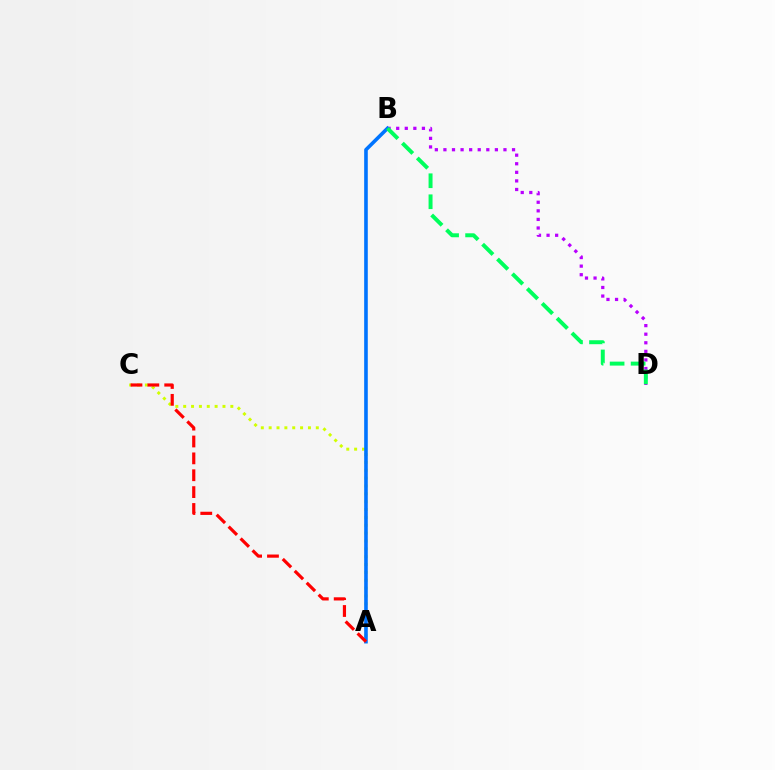{('B', 'D'): [{'color': '#b900ff', 'line_style': 'dotted', 'thickness': 2.33}, {'color': '#00ff5c', 'line_style': 'dashed', 'thickness': 2.85}], ('A', 'C'): [{'color': '#d1ff00', 'line_style': 'dotted', 'thickness': 2.13}, {'color': '#ff0000', 'line_style': 'dashed', 'thickness': 2.29}], ('A', 'B'): [{'color': '#0074ff', 'line_style': 'solid', 'thickness': 2.6}]}